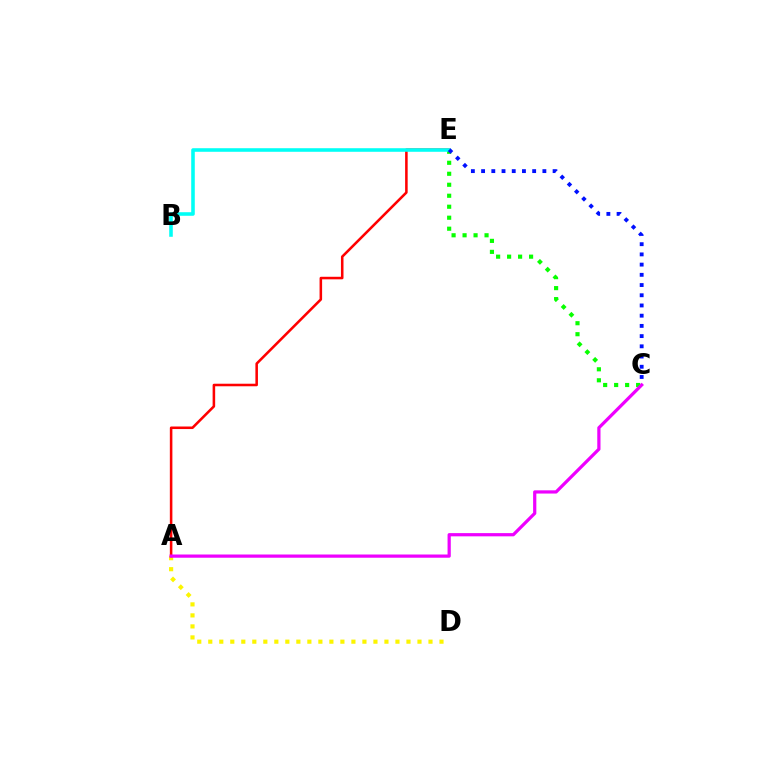{('A', 'D'): [{'color': '#fcf500', 'line_style': 'dotted', 'thickness': 2.99}], ('A', 'E'): [{'color': '#ff0000', 'line_style': 'solid', 'thickness': 1.83}], ('C', 'E'): [{'color': '#08ff00', 'line_style': 'dotted', 'thickness': 2.99}, {'color': '#0010ff', 'line_style': 'dotted', 'thickness': 2.78}], ('A', 'C'): [{'color': '#ee00ff', 'line_style': 'solid', 'thickness': 2.32}], ('B', 'E'): [{'color': '#00fff6', 'line_style': 'solid', 'thickness': 2.57}]}